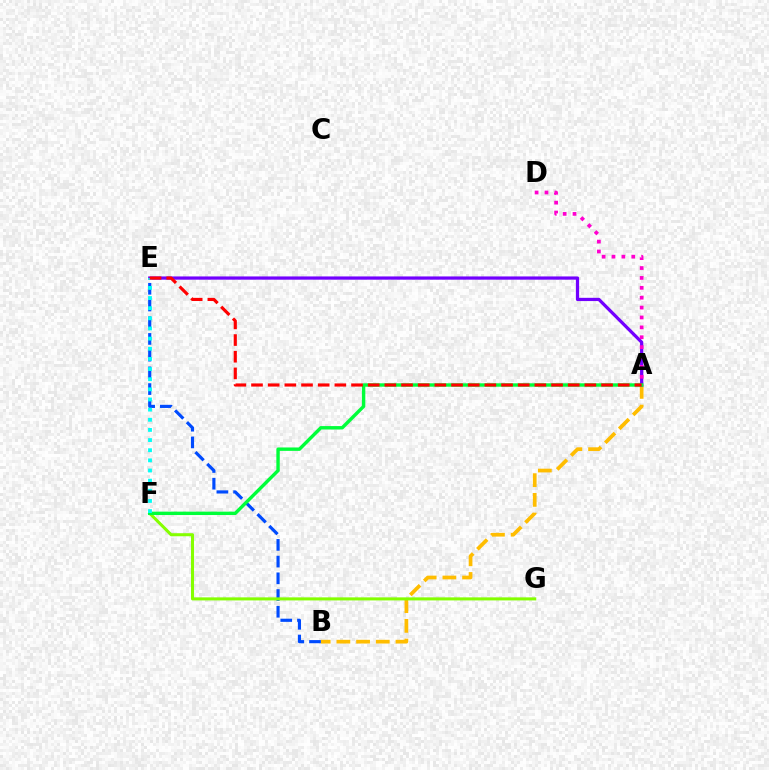{('A', 'B'): [{'color': '#ffbd00', 'line_style': 'dashed', 'thickness': 2.68}], ('B', 'E'): [{'color': '#004bff', 'line_style': 'dashed', 'thickness': 2.27}], ('A', 'E'): [{'color': '#7200ff', 'line_style': 'solid', 'thickness': 2.33}, {'color': '#ff0000', 'line_style': 'dashed', 'thickness': 2.26}], ('A', 'D'): [{'color': '#ff00cf', 'line_style': 'dotted', 'thickness': 2.69}], ('F', 'G'): [{'color': '#84ff00', 'line_style': 'solid', 'thickness': 2.19}], ('A', 'F'): [{'color': '#00ff39', 'line_style': 'solid', 'thickness': 2.45}], ('E', 'F'): [{'color': '#00fff6', 'line_style': 'dotted', 'thickness': 2.76}]}